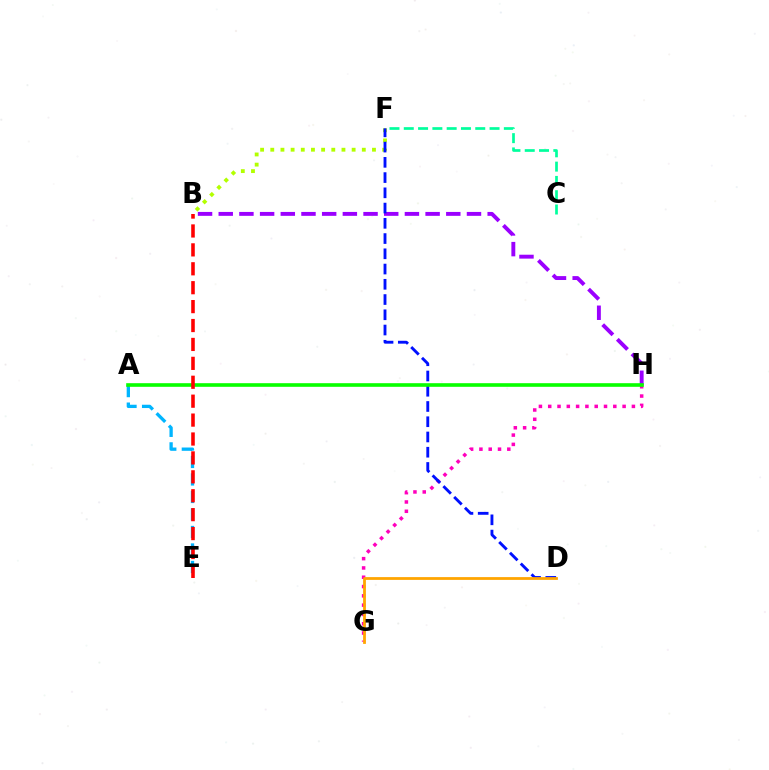{('A', 'E'): [{'color': '#00b5ff', 'line_style': 'dashed', 'thickness': 2.38}], ('B', 'H'): [{'color': '#9b00ff', 'line_style': 'dashed', 'thickness': 2.81}], ('G', 'H'): [{'color': '#ff00bd', 'line_style': 'dotted', 'thickness': 2.53}], ('B', 'F'): [{'color': '#b3ff00', 'line_style': 'dotted', 'thickness': 2.76}], ('D', 'F'): [{'color': '#0010ff', 'line_style': 'dashed', 'thickness': 2.07}], ('C', 'F'): [{'color': '#00ff9d', 'line_style': 'dashed', 'thickness': 1.94}], ('A', 'H'): [{'color': '#08ff00', 'line_style': 'solid', 'thickness': 2.6}], ('D', 'G'): [{'color': '#ffa500', 'line_style': 'solid', 'thickness': 2.0}], ('B', 'E'): [{'color': '#ff0000', 'line_style': 'dashed', 'thickness': 2.57}]}